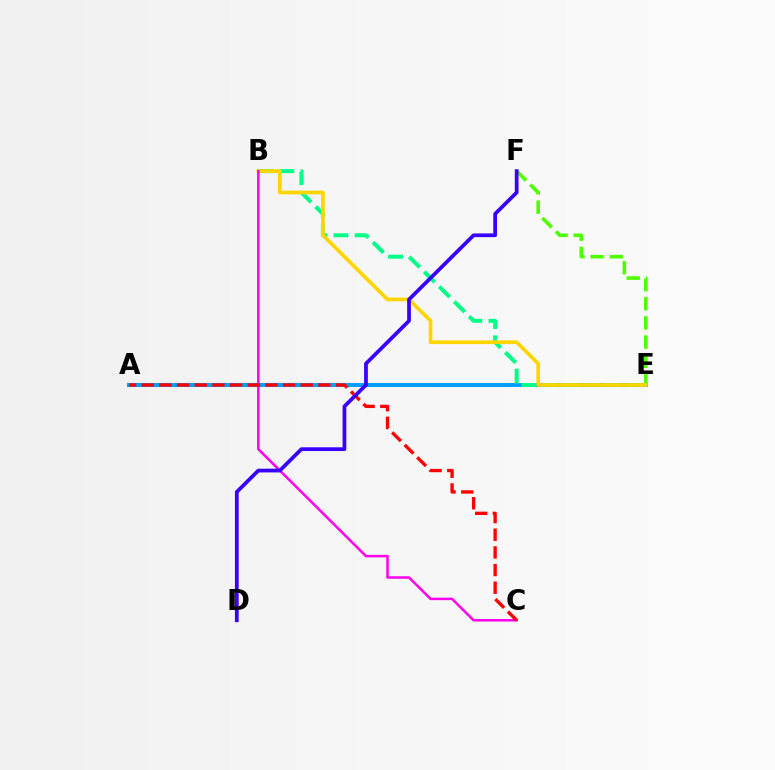{('A', 'E'): [{'color': '#009eff', 'line_style': 'solid', 'thickness': 2.9}], ('B', 'E'): [{'color': '#00ff86', 'line_style': 'dashed', 'thickness': 2.87}, {'color': '#ffd500', 'line_style': 'solid', 'thickness': 2.66}], ('E', 'F'): [{'color': '#4fff00', 'line_style': 'dashed', 'thickness': 2.6}], ('B', 'C'): [{'color': '#ff00ed', 'line_style': 'solid', 'thickness': 1.81}], ('A', 'C'): [{'color': '#ff0000', 'line_style': 'dashed', 'thickness': 2.4}], ('D', 'F'): [{'color': '#3700ff', 'line_style': 'solid', 'thickness': 2.69}]}